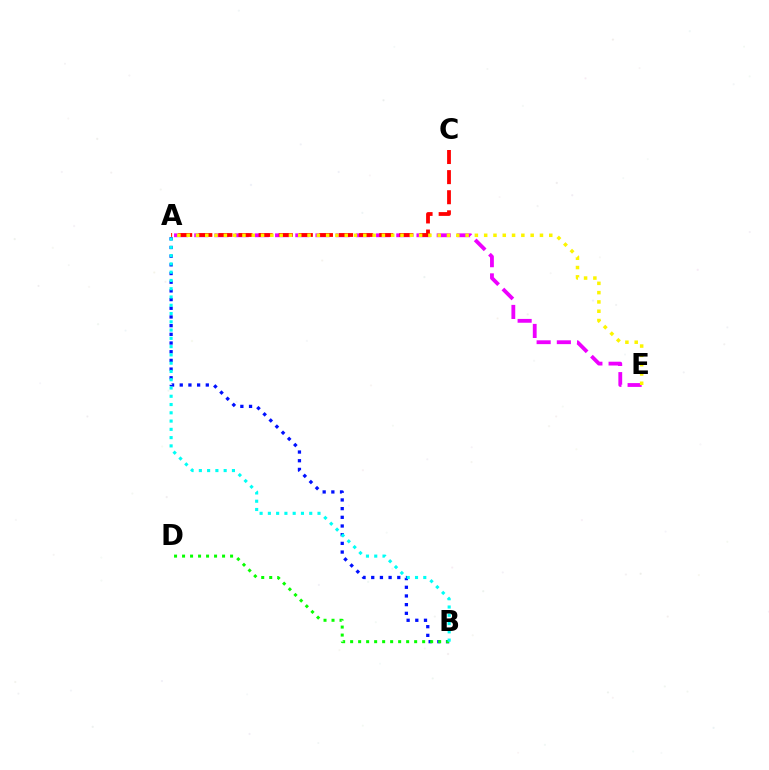{('A', 'E'): [{'color': '#ee00ff', 'line_style': 'dashed', 'thickness': 2.74}, {'color': '#fcf500', 'line_style': 'dotted', 'thickness': 2.53}], ('A', 'B'): [{'color': '#0010ff', 'line_style': 'dotted', 'thickness': 2.36}, {'color': '#00fff6', 'line_style': 'dotted', 'thickness': 2.25}], ('A', 'C'): [{'color': '#ff0000', 'line_style': 'dashed', 'thickness': 2.73}], ('B', 'D'): [{'color': '#08ff00', 'line_style': 'dotted', 'thickness': 2.17}]}